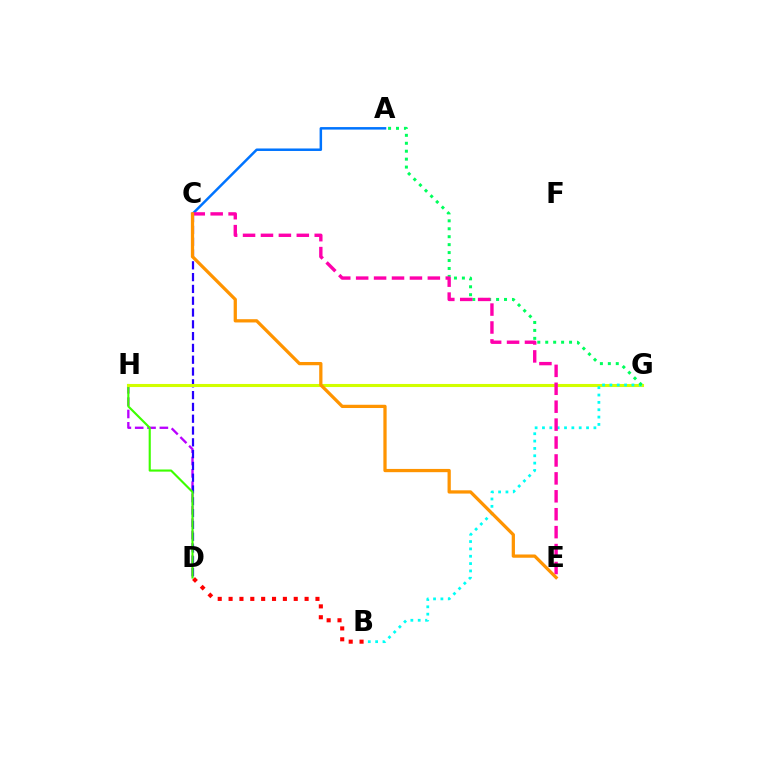{('D', 'H'): [{'color': '#b900ff', 'line_style': 'dashed', 'thickness': 1.68}, {'color': '#3dff00', 'line_style': 'solid', 'thickness': 1.54}], ('C', 'D'): [{'color': '#2500ff', 'line_style': 'dashed', 'thickness': 1.6}], ('G', 'H'): [{'color': '#d1ff00', 'line_style': 'solid', 'thickness': 2.22}], ('B', 'G'): [{'color': '#00fff6', 'line_style': 'dotted', 'thickness': 2.0}], ('A', 'C'): [{'color': '#0074ff', 'line_style': 'solid', 'thickness': 1.8}], ('A', 'G'): [{'color': '#00ff5c', 'line_style': 'dotted', 'thickness': 2.16}], ('B', 'D'): [{'color': '#ff0000', 'line_style': 'dotted', 'thickness': 2.95}], ('C', 'E'): [{'color': '#ff00ac', 'line_style': 'dashed', 'thickness': 2.43}, {'color': '#ff9400', 'line_style': 'solid', 'thickness': 2.34}]}